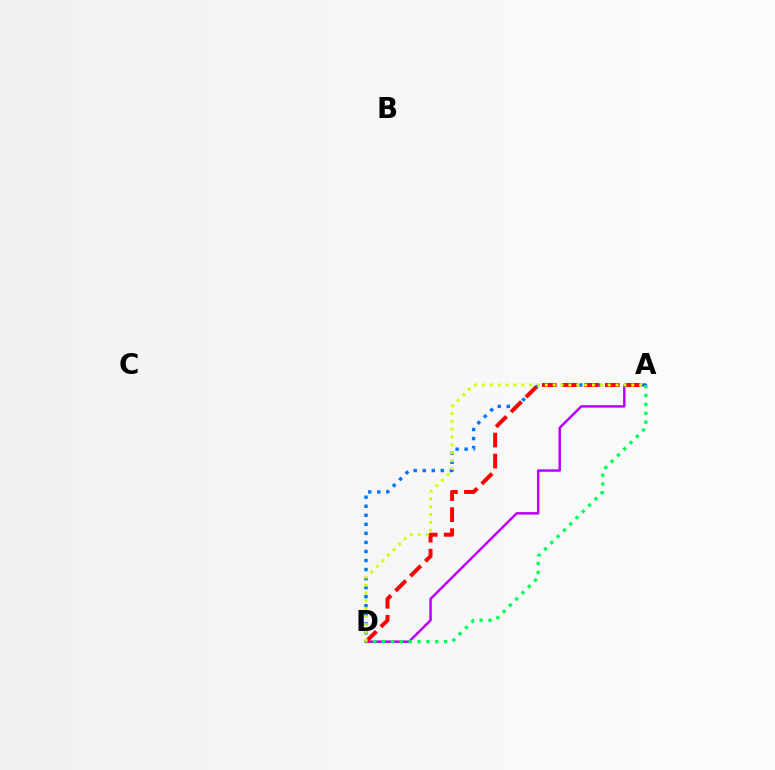{('A', 'D'): [{'color': '#b900ff', 'line_style': 'solid', 'thickness': 1.77}, {'color': '#0074ff', 'line_style': 'dotted', 'thickness': 2.46}, {'color': '#ff0000', 'line_style': 'dashed', 'thickness': 2.85}, {'color': '#00ff5c', 'line_style': 'dotted', 'thickness': 2.41}, {'color': '#d1ff00', 'line_style': 'dotted', 'thickness': 2.14}]}